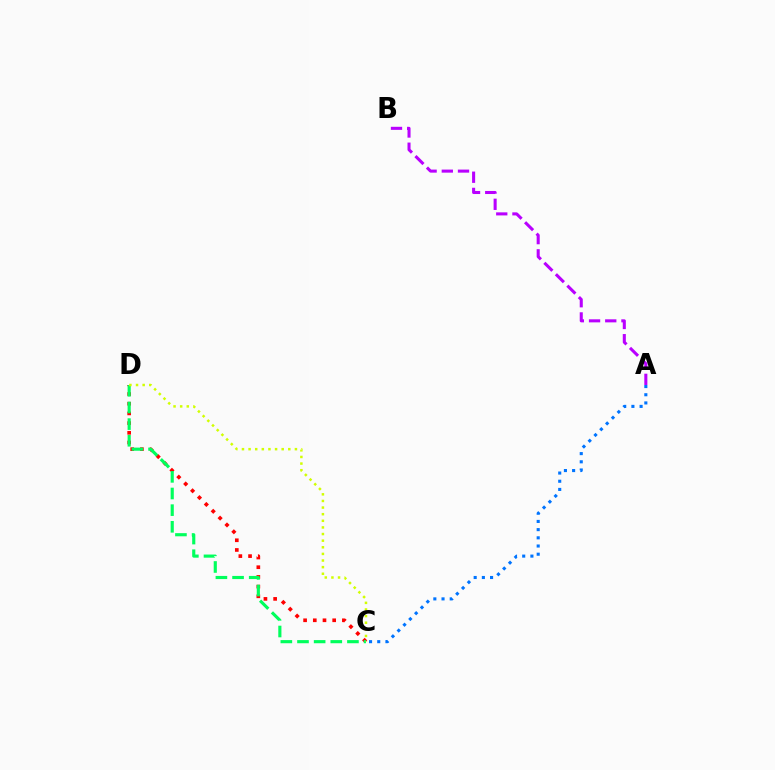{('A', 'C'): [{'color': '#0074ff', 'line_style': 'dotted', 'thickness': 2.23}], ('A', 'B'): [{'color': '#b900ff', 'line_style': 'dashed', 'thickness': 2.2}], ('C', 'D'): [{'color': '#ff0000', 'line_style': 'dotted', 'thickness': 2.63}, {'color': '#00ff5c', 'line_style': 'dashed', 'thickness': 2.26}, {'color': '#d1ff00', 'line_style': 'dotted', 'thickness': 1.8}]}